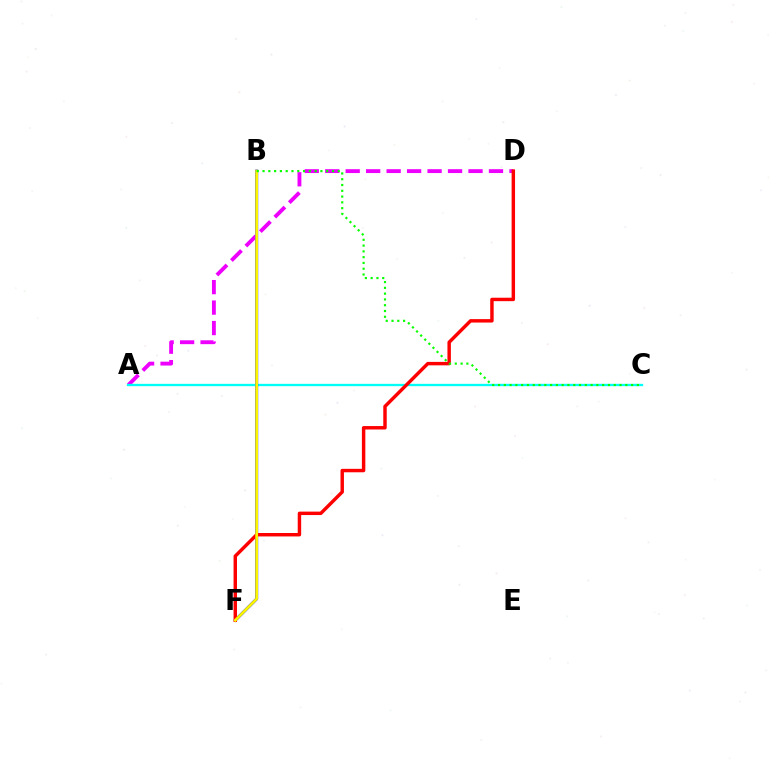{('A', 'D'): [{'color': '#ee00ff', 'line_style': 'dashed', 'thickness': 2.78}], ('A', 'C'): [{'color': '#00fff6', 'line_style': 'solid', 'thickness': 1.67}], ('B', 'F'): [{'color': '#0010ff', 'line_style': 'solid', 'thickness': 2.15}, {'color': '#fcf500', 'line_style': 'solid', 'thickness': 1.98}], ('D', 'F'): [{'color': '#ff0000', 'line_style': 'solid', 'thickness': 2.48}], ('B', 'C'): [{'color': '#08ff00', 'line_style': 'dotted', 'thickness': 1.57}]}